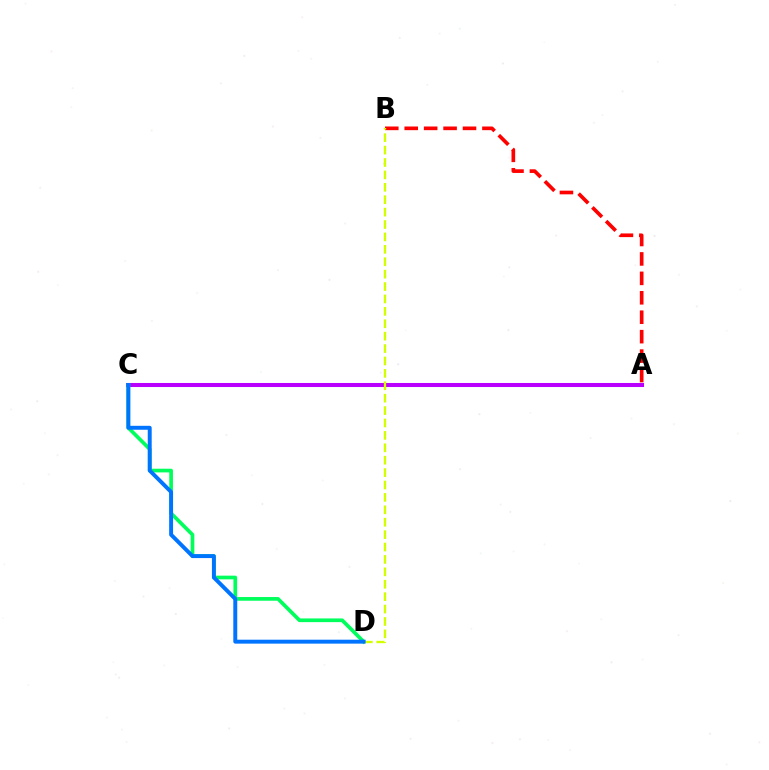{('A', 'C'): [{'color': '#b900ff', 'line_style': 'solid', 'thickness': 2.92}], ('A', 'B'): [{'color': '#ff0000', 'line_style': 'dashed', 'thickness': 2.64}], ('C', 'D'): [{'color': '#00ff5c', 'line_style': 'solid', 'thickness': 2.65}, {'color': '#0074ff', 'line_style': 'solid', 'thickness': 2.83}], ('B', 'D'): [{'color': '#d1ff00', 'line_style': 'dashed', 'thickness': 1.69}]}